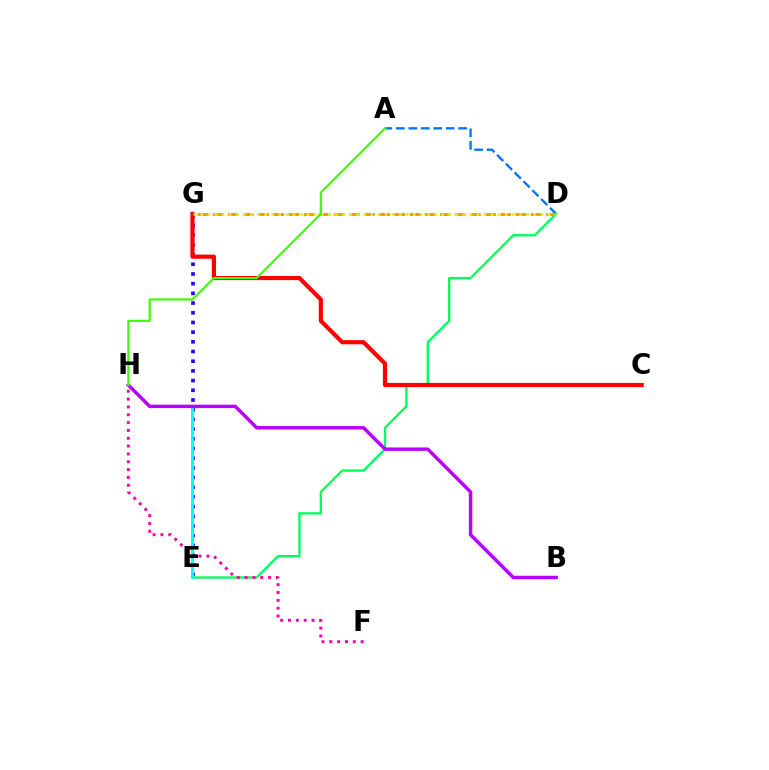{('D', 'G'): [{'color': '#ff9400', 'line_style': 'dashed', 'thickness': 2.06}, {'color': '#d1ff00', 'line_style': 'dotted', 'thickness': 1.92}], ('E', 'G'): [{'color': '#2500ff', 'line_style': 'dotted', 'thickness': 2.63}], ('D', 'E'): [{'color': '#00ff5c', 'line_style': 'solid', 'thickness': 1.67}], ('E', 'H'): [{'color': '#00fff6', 'line_style': 'solid', 'thickness': 2.06}], ('F', 'H'): [{'color': '#ff00ac', 'line_style': 'dotted', 'thickness': 2.13}], ('A', 'D'): [{'color': '#0074ff', 'line_style': 'dashed', 'thickness': 1.69}], ('C', 'G'): [{'color': '#ff0000', 'line_style': 'solid', 'thickness': 3.0}], ('B', 'H'): [{'color': '#b900ff', 'line_style': 'solid', 'thickness': 2.48}], ('A', 'H'): [{'color': '#3dff00', 'line_style': 'solid', 'thickness': 1.57}]}